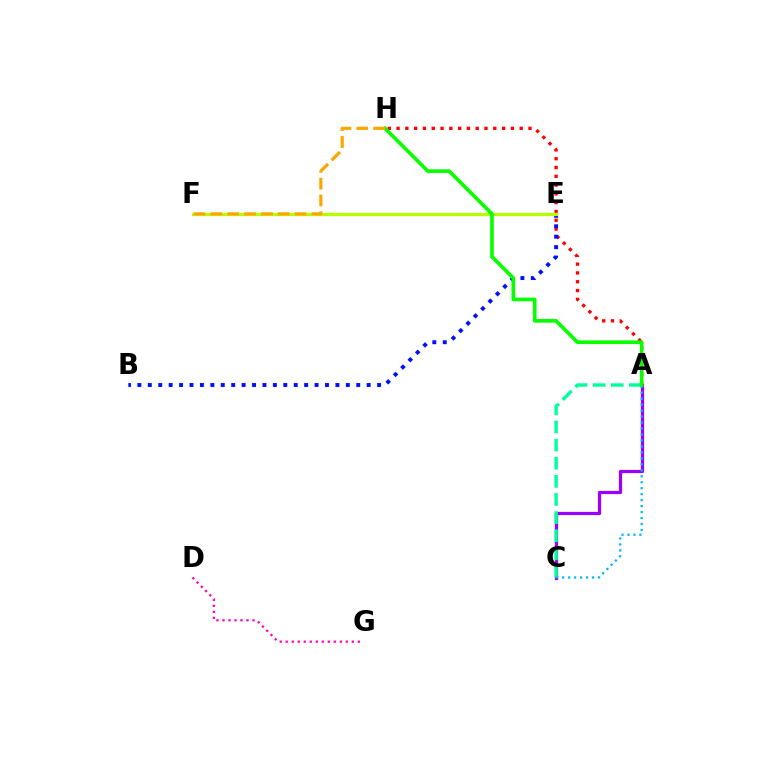{('A', 'H'): [{'color': '#ff0000', 'line_style': 'dotted', 'thickness': 2.39}, {'color': '#08ff00', 'line_style': 'solid', 'thickness': 2.63}], ('A', 'C'): [{'color': '#9b00ff', 'line_style': 'solid', 'thickness': 2.32}, {'color': '#00ff9d', 'line_style': 'dashed', 'thickness': 2.46}, {'color': '#00b5ff', 'line_style': 'dotted', 'thickness': 1.62}], ('B', 'E'): [{'color': '#0010ff', 'line_style': 'dotted', 'thickness': 2.83}], ('E', 'F'): [{'color': '#b3ff00', 'line_style': 'solid', 'thickness': 2.35}], ('D', 'G'): [{'color': '#ff00bd', 'line_style': 'dotted', 'thickness': 1.63}], ('F', 'H'): [{'color': '#ffa500', 'line_style': 'dashed', 'thickness': 2.29}]}